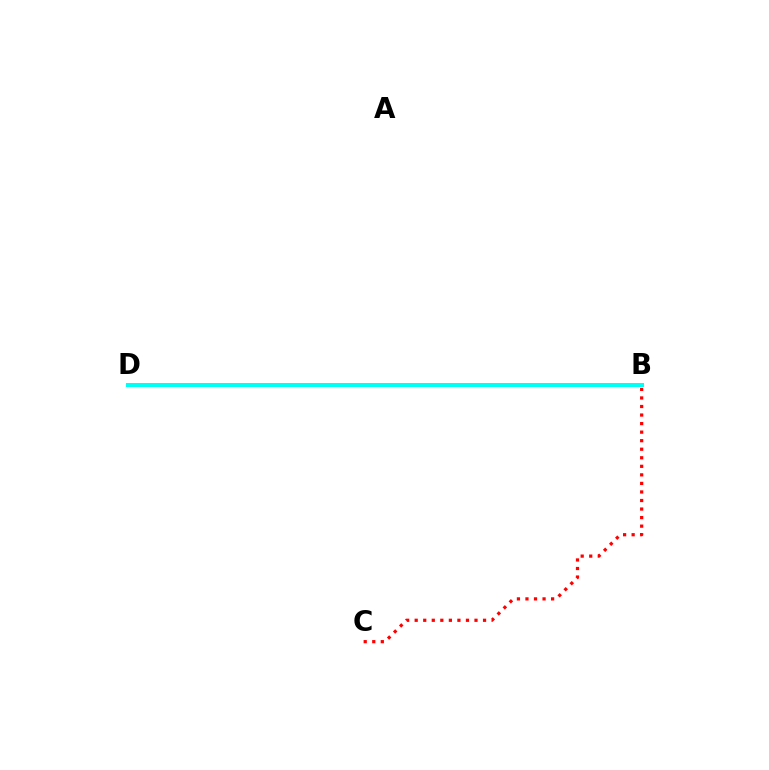{('B', 'C'): [{'color': '#ff0000', 'line_style': 'dotted', 'thickness': 2.32}], ('B', 'D'): [{'color': '#7200ff', 'line_style': 'dotted', 'thickness': 2.69}, {'color': '#84ff00', 'line_style': 'dashed', 'thickness': 2.66}, {'color': '#00fff6', 'line_style': 'solid', 'thickness': 2.88}]}